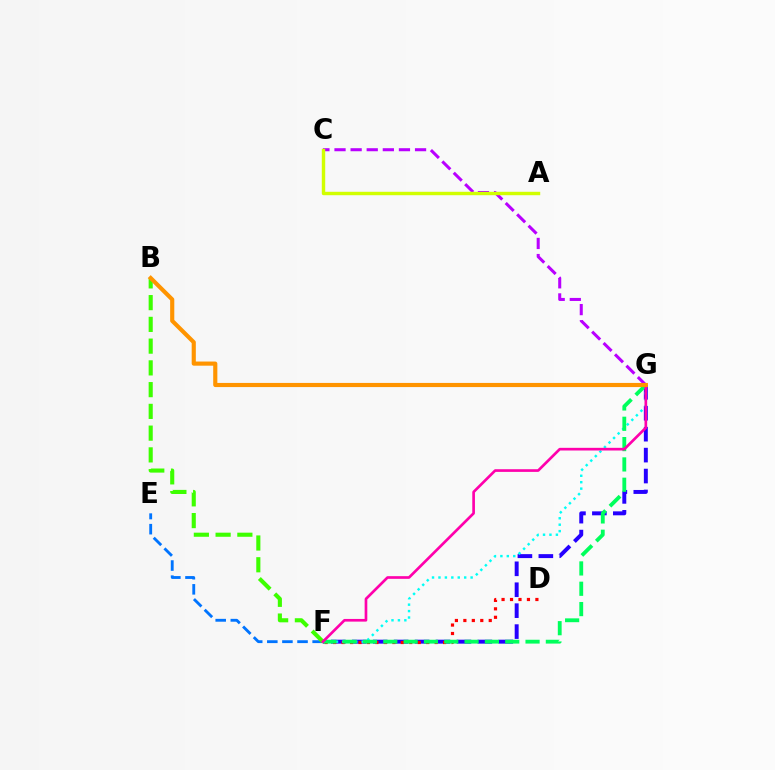{('F', 'G'): [{'color': '#2500ff', 'line_style': 'dashed', 'thickness': 2.84}, {'color': '#00fff6', 'line_style': 'dotted', 'thickness': 1.75}, {'color': '#00ff5c', 'line_style': 'dashed', 'thickness': 2.76}, {'color': '#ff00ac', 'line_style': 'solid', 'thickness': 1.92}], ('D', 'F'): [{'color': '#ff0000', 'line_style': 'dotted', 'thickness': 2.3}], ('E', 'F'): [{'color': '#0074ff', 'line_style': 'dashed', 'thickness': 2.05}], ('B', 'F'): [{'color': '#3dff00', 'line_style': 'dashed', 'thickness': 2.95}], ('C', 'G'): [{'color': '#b900ff', 'line_style': 'dashed', 'thickness': 2.19}], ('B', 'G'): [{'color': '#ff9400', 'line_style': 'solid', 'thickness': 2.98}], ('A', 'C'): [{'color': '#d1ff00', 'line_style': 'solid', 'thickness': 2.46}]}